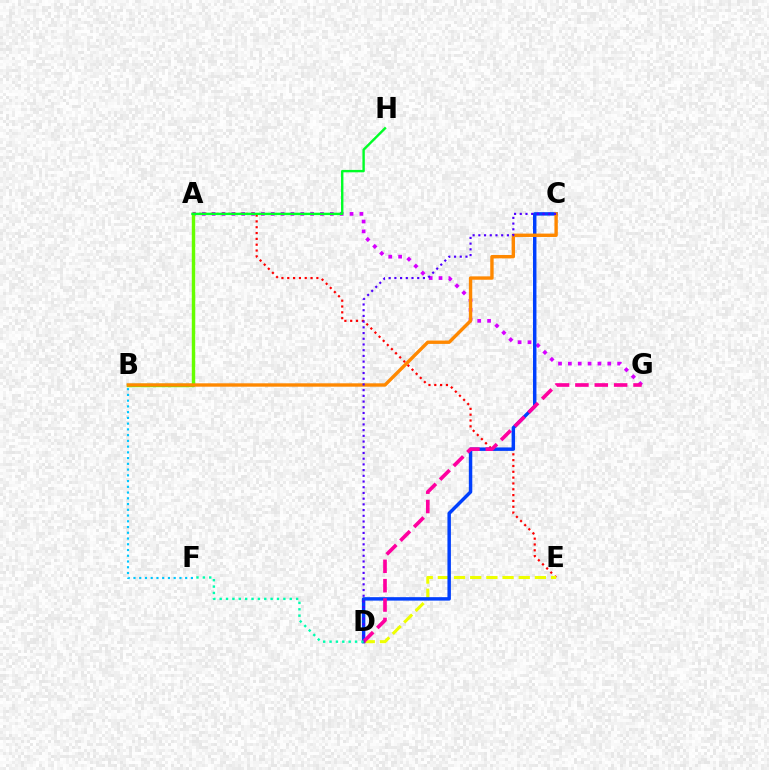{('A', 'G'): [{'color': '#d600ff', 'line_style': 'dotted', 'thickness': 2.68}], ('A', 'B'): [{'color': '#66ff00', 'line_style': 'solid', 'thickness': 2.46}], ('A', 'E'): [{'color': '#ff0000', 'line_style': 'dotted', 'thickness': 1.58}], ('A', 'H'): [{'color': '#00ff27', 'line_style': 'solid', 'thickness': 1.72}], ('D', 'E'): [{'color': '#eeff00', 'line_style': 'dashed', 'thickness': 2.2}], ('C', 'D'): [{'color': '#003fff', 'line_style': 'solid', 'thickness': 2.49}, {'color': '#4f00ff', 'line_style': 'dotted', 'thickness': 1.55}], ('B', 'C'): [{'color': '#ff8800', 'line_style': 'solid', 'thickness': 2.44}], ('B', 'F'): [{'color': '#00c7ff', 'line_style': 'dotted', 'thickness': 1.56}], ('D', 'G'): [{'color': '#ff00a0', 'line_style': 'dashed', 'thickness': 2.63}], ('D', 'F'): [{'color': '#00ffaf', 'line_style': 'dotted', 'thickness': 1.73}]}